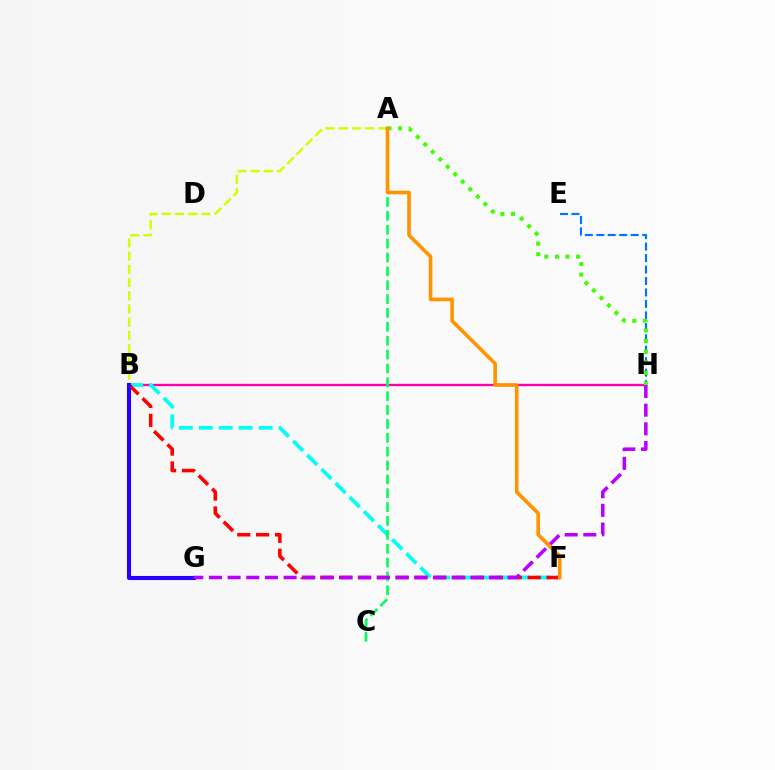{('B', 'H'): [{'color': '#ff00ac', 'line_style': 'solid', 'thickness': 1.66}], ('B', 'F'): [{'color': '#00fff6', 'line_style': 'dashed', 'thickness': 2.71}, {'color': '#ff0000', 'line_style': 'dashed', 'thickness': 2.56}], ('A', 'B'): [{'color': '#d1ff00', 'line_style': 'dashed', 'thickness': 1.8}], ('E', 'H'): [{'color': '#0074ff', 'line_style': 'dashed', 'thickness': 1.56}], ('B', 'G'): [{'color': '#2500ff', 'line_style': 'solid', 'thickness': 2.95}], ('A', 'C'): [{'color': '#00ff5c', 'line_style': 'dashed', 'thickness': 1.88}], ('A', 'H'): [{'color': '#3dff00', 'line_style': 'dotted', 'thickness': 2.88}], ('G', 'H'): [{'color': '#b900ff', 'line_style': 'dashed', 'thickness': 2.54}], ('A', 'F'): [{'color': '#ff9400', 'line_style': 'solid', 'thickness': 2.61}]}